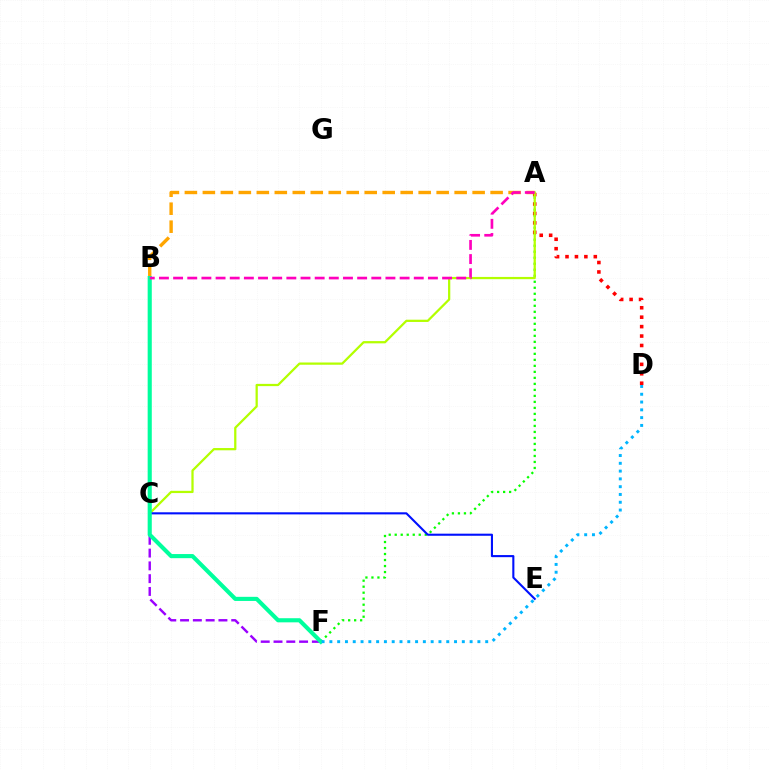{('A', 'F'): [{'color': '#08ff00', 'line_style': 'dotted', 'thickness': 1.63}], ('A', 'B'): [{'color': '#ffa500', 'line_style': 'dashed', 'thickness': 2.44}, {'color': '#ff00bd', 'line_style': 'dashed', 'thickness': 1.92}], ('A', 'D'): [{'color': '#ff0000', 'line_style': 'dotted', 'thickness': 2.56}], ('A', 'C'): [{'color': '#b3ff00', 'line_style': 'solid', 'thickness': 1.62}], ('C', 'F'): [{'color': '#9b00ff', 'line_style': 'dashed', 'thickness': 1.74}], ('C', 'E'): [{'color': '#0010ff', 'line_style': 'solid', 'thickness': 1.51}], ('B', 'F'): [{'color': '#00ff9d', 'line_style': 'solid', 'thickness': 2.97}], ('D', 'F'): [{'color': '#00b5ff', 'line_style': 'dotted', 'thickness': 2.12}]}